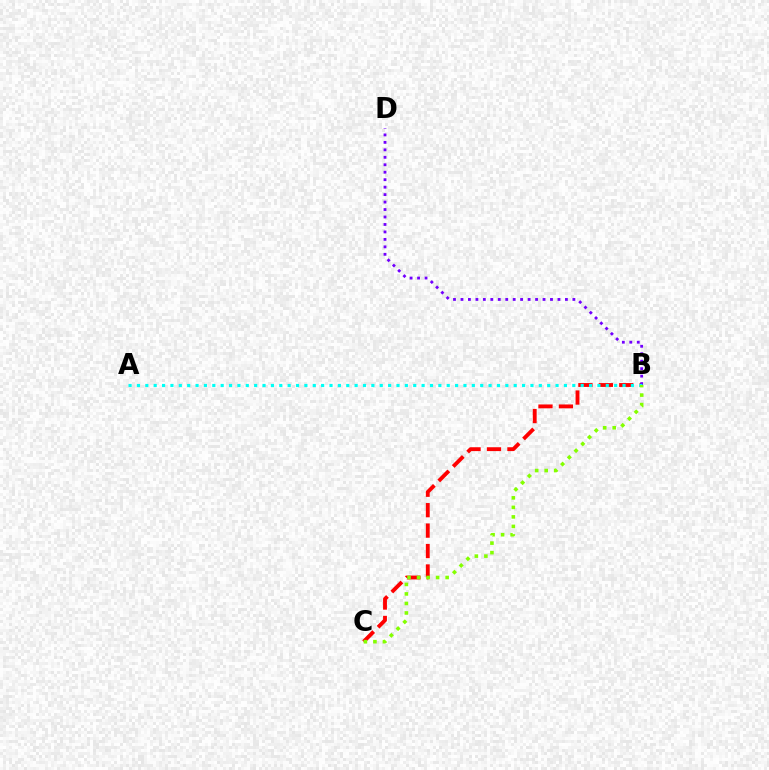{('B', 'C'): [{'color': '#ff0000', 'line_style': 'dashed', 'thickness': 2.78}, {'color': '#84ff00', 'line_style': 'dotted', 'thickness': 2.59}], ('B', 'D'): [{'color': '#7200ff', 'line_style': 'dotted', 'thickness': 2.03}], ('A', 'B'): [{'color': '#00fff6', 'line_style': 'dotted', 'thickness': 2.27}]}